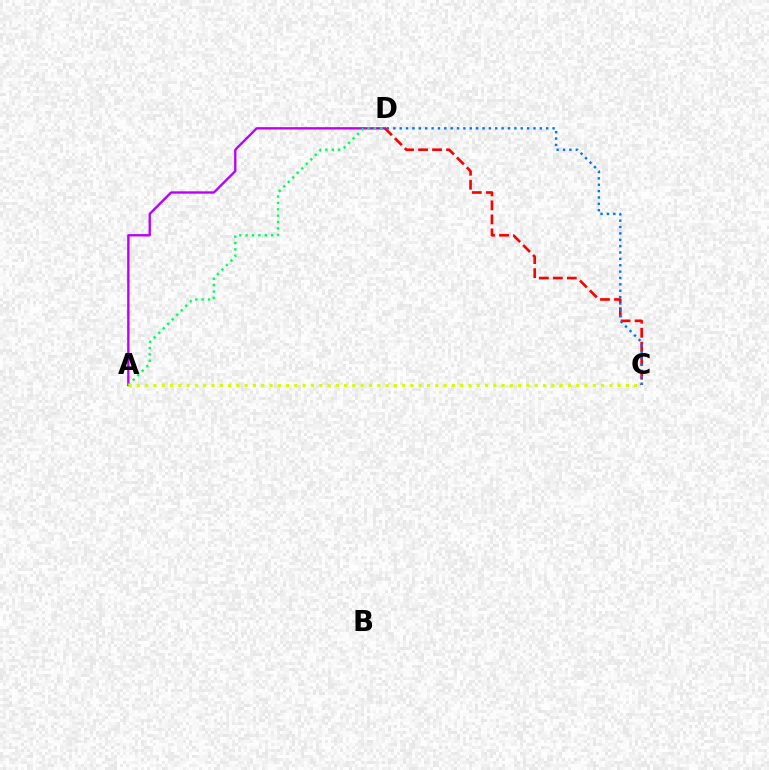{('A', 'D'): [{'color': '#b900ff', 'line_style': 'solid', 'thickness': 1.69}, {'color': '#00ff5c', 'line_style': 'dotted', 'thickness': 1.73}], ('C', 'D'): [{'color': '#ff0000', 'line_style': 'dashed', 'thickness': 1.9}, {'color': '#0074ff', 'line_style': 'dotted', 'thickness': 1.73}], ('A', 'C'): [{'color': '#d1ff00', 'line_style': 'dotted', 'thickness': 2.25}]}